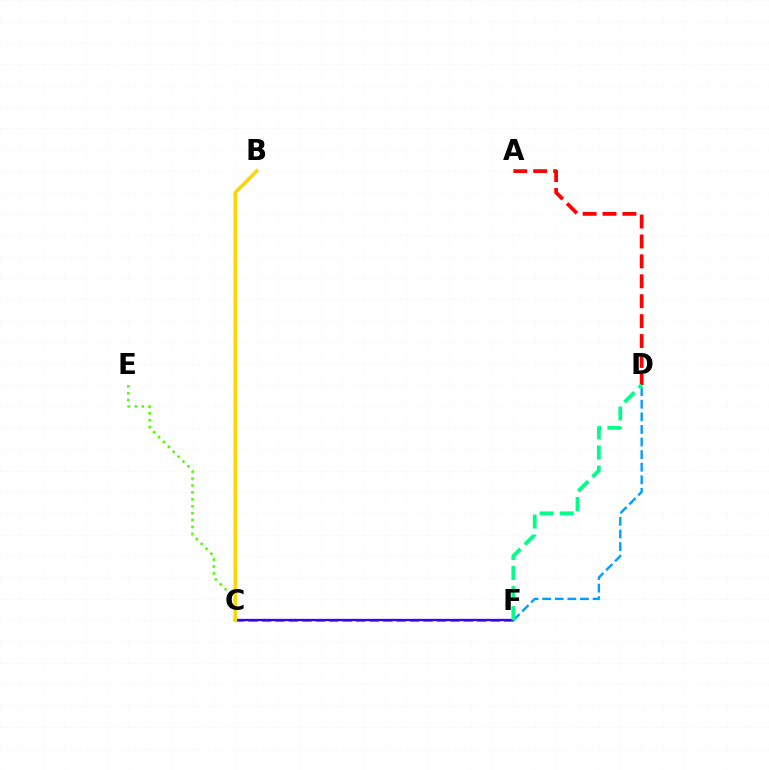{('C', 'F'): [{'color': '#ff00ed', 'line_style': 'dashed', 'thickness': 1.83}, {'color': '#3700ff', 'line_style': 'solid', 'thickness': 1.65}], ('A', 'D'): [{'color': '#ff0000', 'line_style': 'dashed', 'thickness': 2.71}], ('C', 'E'): [{'color': '#4fff00', 'line_style': 'dotted', 'thickness': 1.88}], ('B', 'C'): [{'color': '#ffd500', 'line_style': 'solid', 'thickness': 2.57}], ('D', 'F'): [{'color': '#009eff', 'line_style': 'dashed', 'thickness': 1.71}, {'color': '#00ff86', 'line_style': 'dashed', 'thickness': 2.73}]}